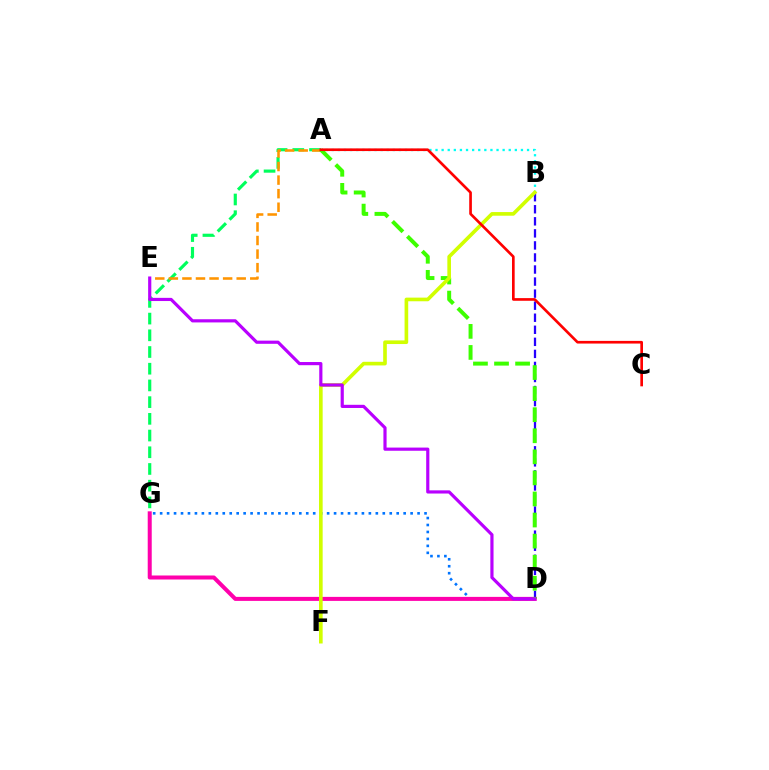{('A', 'G'): [{'color': '#00ff5c', 'line_style': 'dashed', 'thickness': 2.27}], ('A', 'E'): [{'color': '#ff9400', 'line_style': 'dashed', 'thickness': 1.84}], ('B', 'D'): [{'color': '#2500ff', 'line_style': 'dashed', 'thickness': 1.64}], ('A', 'B'): [{'color': '#00fff6', 'line_style': 'dotted', 'thickness': 1.66}], ('D', 'G'): [{'color': '#0074ff', 'line_style': 'dotted', 'thickness': 1.89}, {'color': '#ff00ac', 'line_style': 'solid', 'thickness': 2.89}], ('A', 'D'): [{'color': '#3dff00', 'line_style': 'dashed', 'thickness': 2.86}], ('B', 'F'): [{'color': '#d1ff00', 'line_style': 'solid', 'thickness': 2.62}], ('D', 'E'): [{'color': '#b900ff', 'line_style': 'solid', 'thickness': 2.29}], ('A', 'C'): [{'color': '#ff0000', 'line_style': 'solid', 'thickness': 1.92}]}